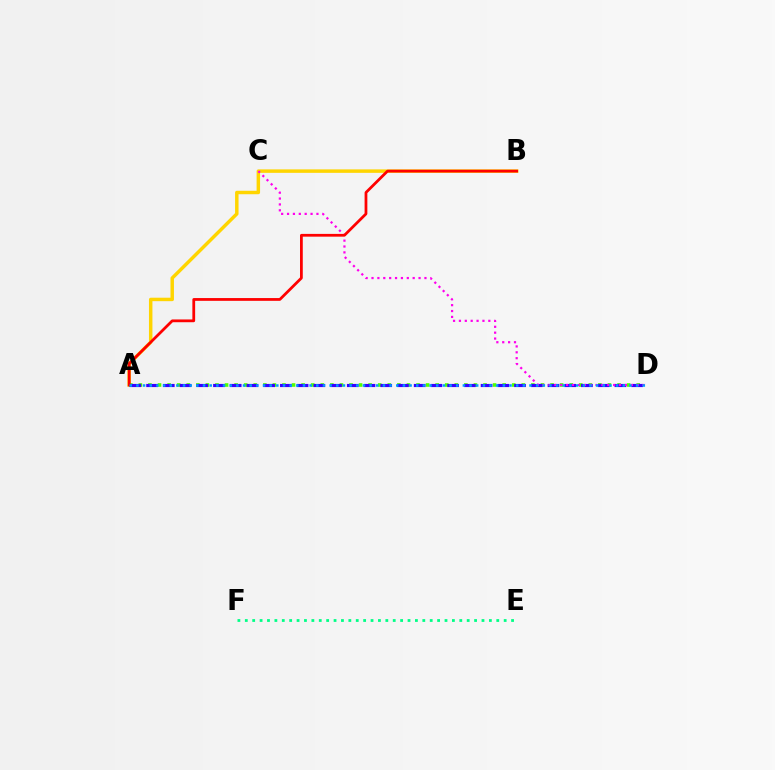{('A', 'B'): [{'color': '#ffd500', 'line_style': 'solid', 'thickness': 2.49}, {'color': '#ff0000', 'line_style': 'solid', 'thickness': 1.99}], ('E', 'F'): [{'color': '#00ff86', 'line_style': 'dotted', 'thickness': 2.01}], ('A', 'D'): [{'color': '#4fff00', 'line_style': 'dotted', 'thickness': 2.6}, {'color': '#3700ff', 'line_style': 'dashed', 'thickness': 2.27}, {'color': '#009eff', 'line_style': 'dotted', 'thickness': 1.81}], ('C', 'D'): [{'color': '#ff00ed', 'line_style': 'dotted', 'thickness': 1.6}]}